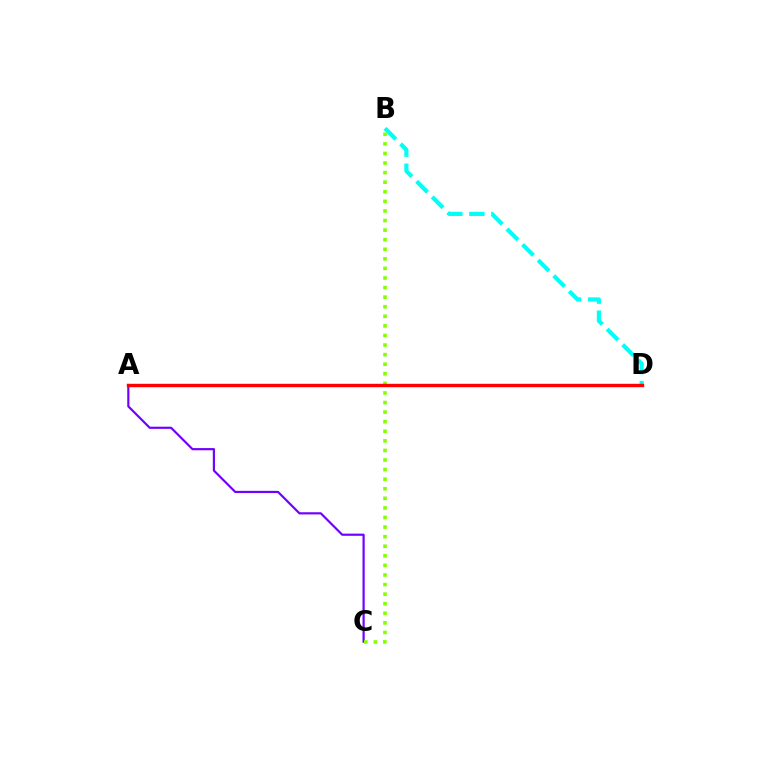{('A', 'C'): [{'color': '#7200ff', 'line_style': 'solid', 'thickness': 1.57}], ('B', 'D'): [{'color': '#00fff6', 'line_style': 'dashed', 'thickness': 2.99}], ('B', 'C'): [{'color': '#84ff00', 'line_style': 'dotted', 'thickness': 2.6}], ('A', 'D'): [{'color': '#ff0000', 'line_style': 'solid', 'thickness': 2.45}]}